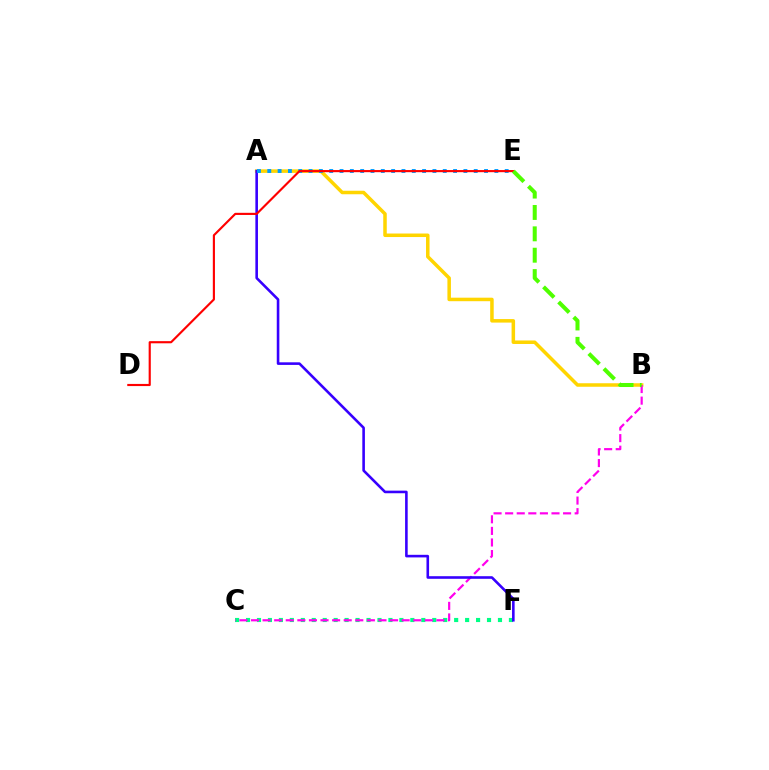{('A', 'B'): [{'color': '#ffd500', 'line_style': 'solid', 'thickness': 2.53}], ('C', 'F'): [{'color': '#00ff86', 'line_style': 'dotted', 'thickness': 2.98}], ('B', 'C'): [{'color': '#ff00ed', 'line_style': 'dashed', 'thickness': 1.57}], ('A', 'F'): [{'color': '#3700ff', 'line_style': 'solid', 'thickness': 1.87}], ('A', 'E'): [{'color': '#009eff', 'line_style': 'dotted', 'thickness': 2.8}], ('D', 'E'): [{'color': '#ff0000', 'line_style': 'solid', 'thickness': 1.54}], ('B', 'E'): [{'color': '#4fff00', 'line_style': 'dashed', 'thickness': 2.9}]}